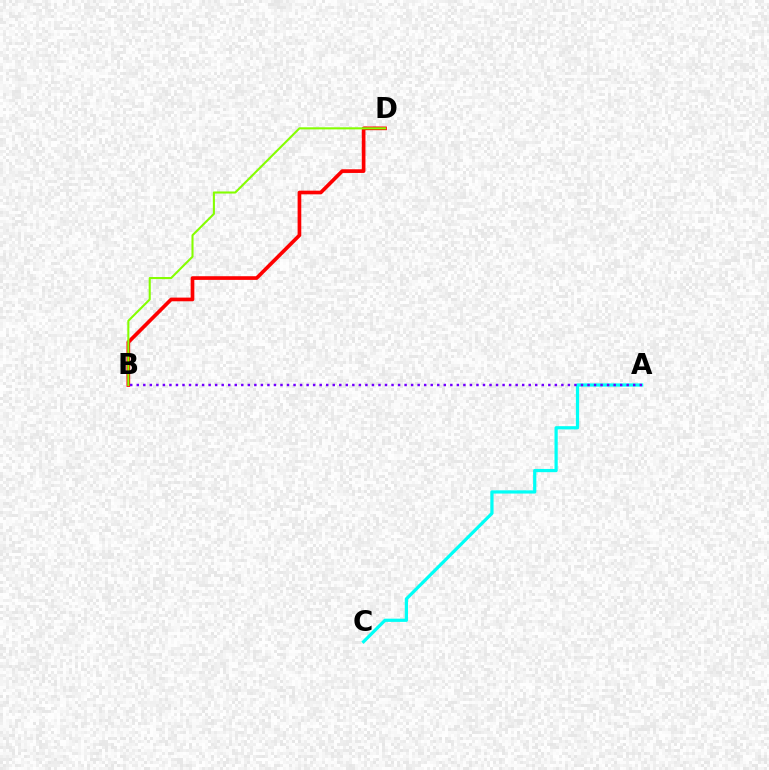{('B', 'D'): [{'color': '#ff0000', 'line_style': 'solid', 'thickness': 2.65}, {'color': '#84ff00', 'line_style': 'solid', 'thickness': 1.5}], ('A', 'C'): [{'color': '#00fff6', 'line_style': 'solid', 'thickness': 2.32}], ('A', 'B'): [{'color': '#7200ff', 'line_style': 'dotted', 'thickness': 1.77}]}